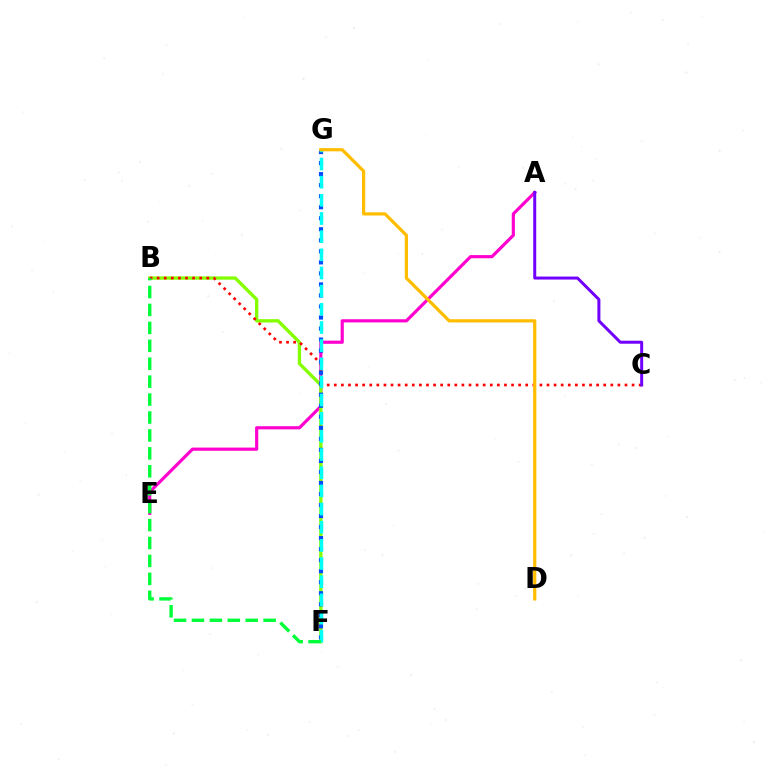{('A', 'E'): [{'color': '#ff00cf', 'line_style': 'solid', 'thickness': 2.28}], ('B', 'F'): [{'color': '#84ff00', 'line_style': 'solid', 'thickness': 2.39}, {'color': '#00ff39', 'line_style': 'dashed', 'thickness': 2.44}], ('B', 'C'): [{'color': '#ff0000', 'line_style': 'dotted', 'thickness': 1.93}], ('F', 'G'): [{'color': '#004bff', 'line_style': 'dotted', 'thickness': 3.0}, {'color': '#00fff6', 'line_style': 'dashed', 'thickness': 2.47}], ('A', 'C'): [{'color': '#7200ff', 'line_style': 'solid', 'thickness': 2.15}], ('D', 'G'): [{'color': '#ffbd00', 'line_style': 'solid', 'thickness': 2.32}]}